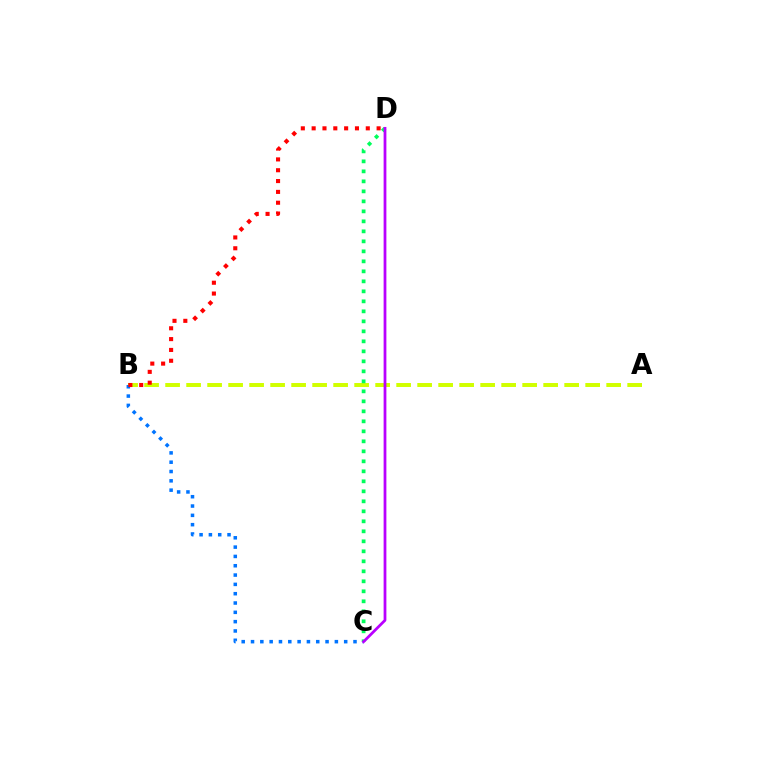{('A', 'B'): [{'color': '#d1ff00', 'line_style': 'dashed', 'thickness': 2.85}], ('B', 'C'): [{'color': '#0074ff', 'line_style': 'dotted', 'thickness': 2.53}], ('C', 'D'): [{'color': '#00ff5c', 'line_style': 'dotted', 'thickness': 2.72}, {'color': '#b900ff', 'line_style': 'solid', 'thickness': 1.99}], ('B', 'D'): [{'color': '#ff0000', 'line_style': 'dotted', 'thickness': 2.94}]}